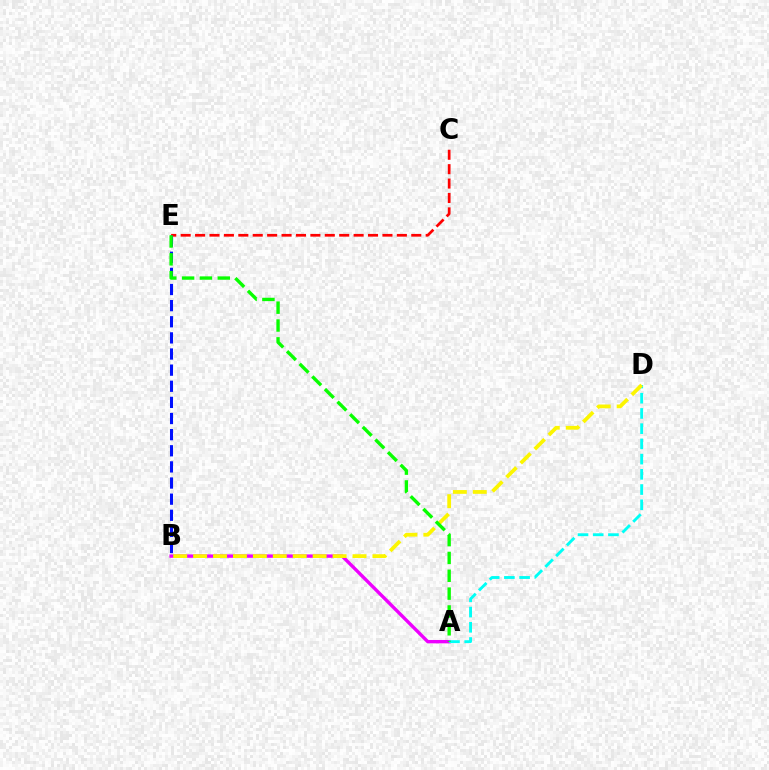{('A', 'B'): [{'color': '#ee00ff', 'line_style': 'solid', 'thickness': 2.43}], ('A', 'D'): [{'color': '#00fff6', 'line_style': 'dashed', 'thickness': 2.07}], ('C', 'E'): [{'color': '#ff0000', 'line_style': 'dashed', 'thickness': 1.96}], ('B', 'D'): [{'color': '#fcf500', 'line_style': 'dashed', 'thickness': 2.71}], ('B', 'E'): [{'color': '#0010ff', 'line_style': 'dashed', 'thickness': 2.19}], ('A', 'E'): [{'color': '#08ff00', 'line_style': 'dashed', 'thickness': 2.42}]}